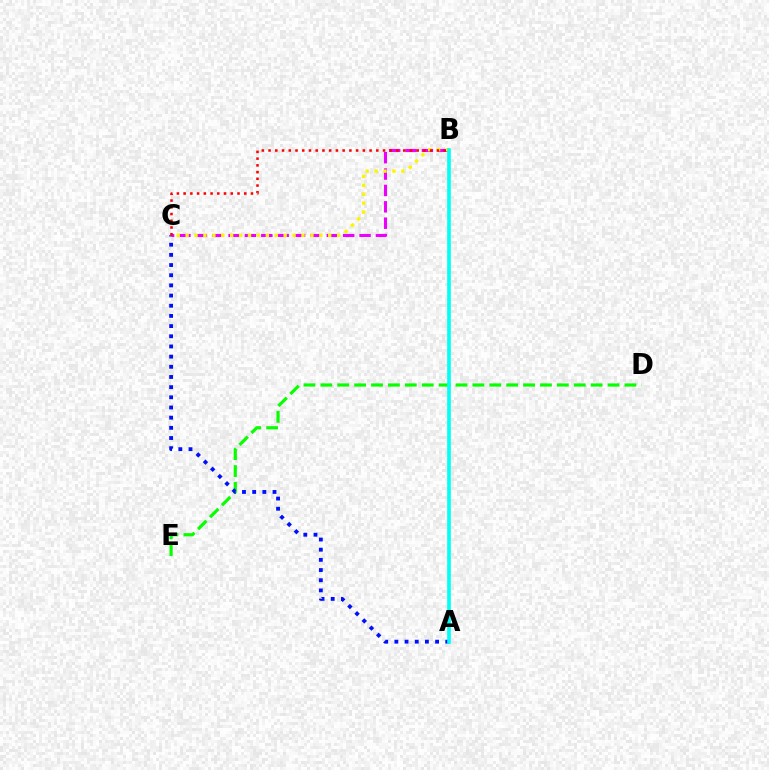{('D', 'E'): [{'color': '#08ff00', 'line_style': 'dashed', 'thickness': 2.3}], ('A', 'C'): [{'color': '#0010ff', 'line_style': 'dotted', 'thickness': 2.76}], ('B', 'C'): [{'color': '#ee00ff', 'line_style': 'dashed', 'thickness': 2.22}, {'color': '#fcf500', 'line_style': 'dotted', 'thickness': 2.42}, {'color': '#ff0000', 'line_style': 'dotted', 'thickness': 1.83}], ('A', 'B'): [{'color': '#00fff6', 'line_style': 'solid', 'thickness': 2.62}]}